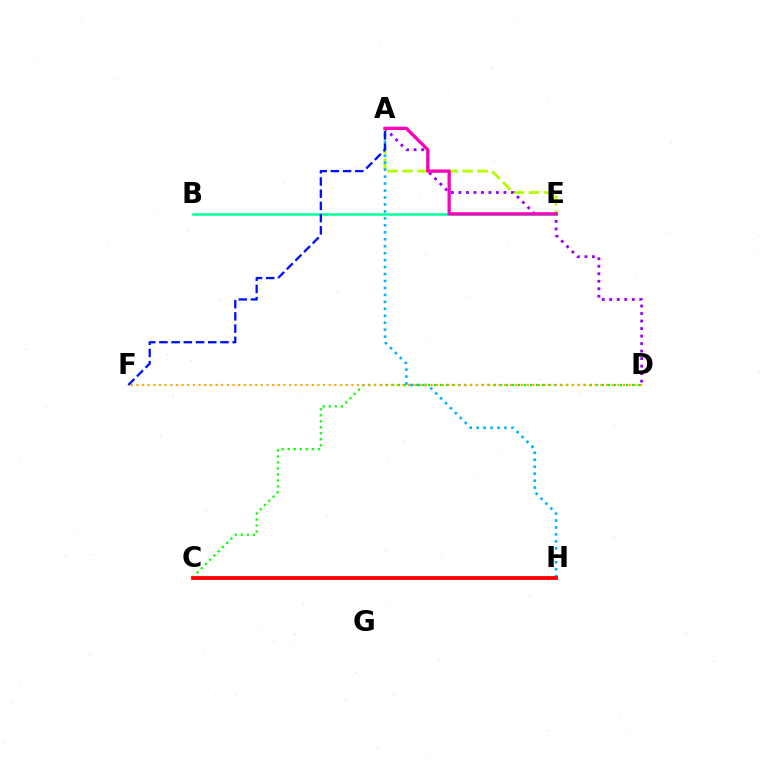{('A', 'E'): [{'color': '#b3ff00', 'line_style': 'dashed', 'thickness': 2.04}, {'color': '#ff00bd', 'line_style': 'solid', 'thickness': 2.37}], ('C', 'D'): [{'color': '#08ff00', 'line_style': 'dotted', 'thickness': 1.63}], ('A', 'D'): [{'color': '#9b00ff', 'line_style': 'dotted', 'thickness': 2.04}], ('A', 'H'): [{'color': '#00b5ff', 'line_style': 'dotted', 'thickness': 1.89}], ('C', 'H'): [{'color': '#ff0000', 'line_style': 'solid', 'thickness': 2.73}], ('B', 'E'): [{'color': '#00ff9d', 'line_style': 'solid', 'thickness': 1.84}], ('A', 'F'): [{'color': '#0010ff', 'line_style': 'dashed', 'thickness': 1.66}], ('D', 'F'): [{'color': '#ffa500', 'line_style': 'dotted', 'thickness': 1.54}]}